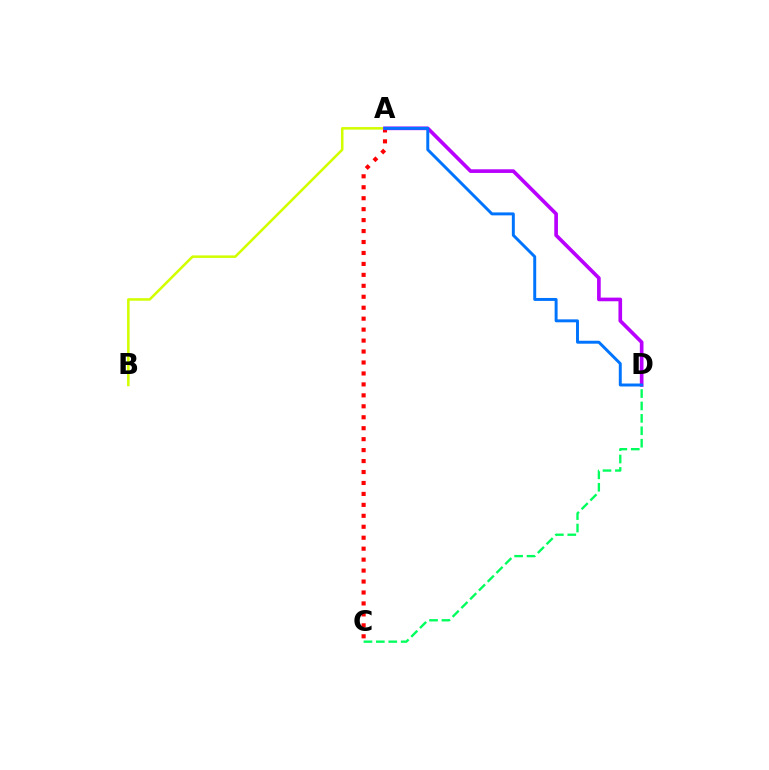{('A', 'C'): [{'color': '#ff0000', 'line_style': 'dotted', 'thickness': 2.98}], ('C', 'D'): [{'color': '#00ff5c', 'line_style': 'dashed', 'thickness': 1.69}], ('A', 'B'): [{'color': '#d1ff00', 'line_style': 'solid', 'thickness': 1.83}], ('A', 'D'): [{'color': '#b900ff', 'line_style': 'solid', 'thickness': 2.63}, {'color': '#0074ff', 'line_style': 'solid', 'thickness': 2.12}]}